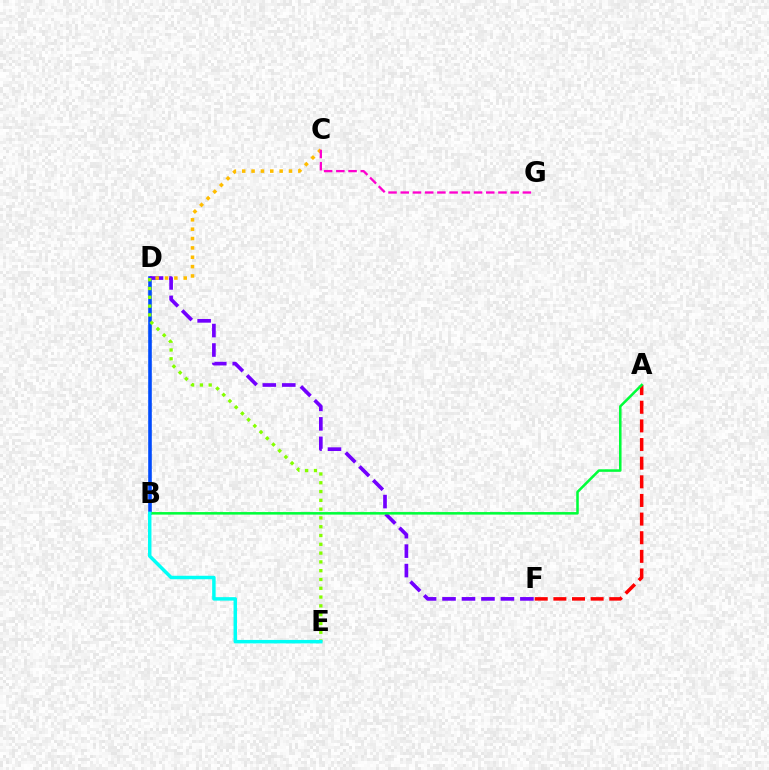{('A', 'F'): [{'color': '#ff0000', 'line_style': 'dashed', 'thickness': 2.53}], ('B', 'D'): [{'color': '#004bff', 'line_style': 'solid', 'thickness': 2.59}], ('D', 'F'): [{'color': '#7200ff', 'line_style': 'dashed', 'thickness': 2.64}], ('C', 'D'): [{'color': '#ffbd00', 'line_style': 'dotted', 'thickness': 2.54}], ('A', 'B'): [{'color': '#00ff39', 'line_style': 'solid', 'thickness': 1.83}], ('D', 'E'): [{'color': '#84ff00', 'line_style': 'dotted', 'thickness': 2.39}], ('B', 'E'): [{'color': '#00fff6', 'line_style': 'solid', 'thickness': 2.5}], ('C', 'G'): [{'color': '#ff00cf', 'line_style': 'dashed', 'thickness': 1.66}]}